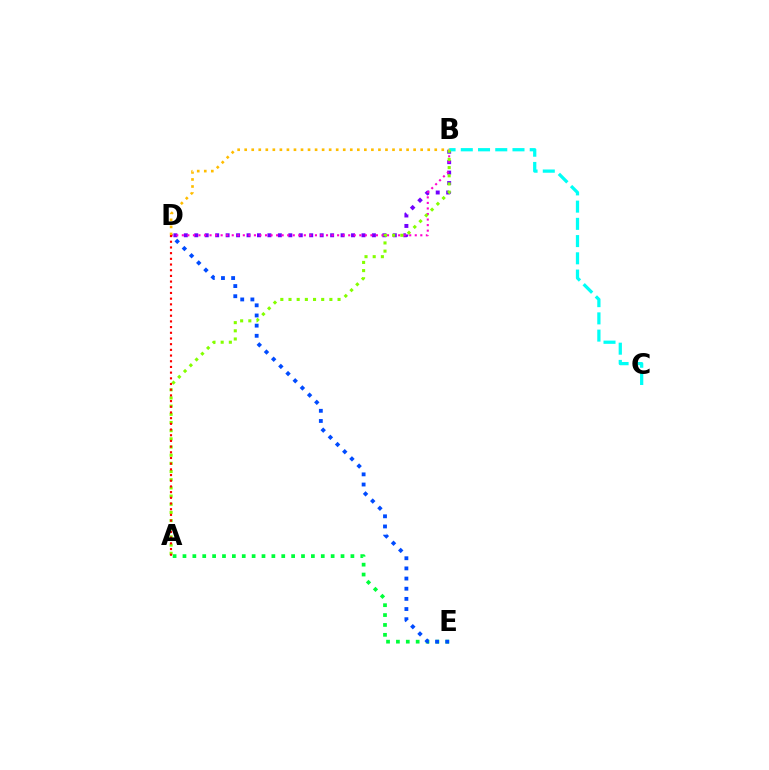{('A', 'E'): [{'color': '#00ff39', 'line_style': 'dotted', 'thickness': 2.68}], ('B', 'D'): [{'color': '#7200ff', 'line_style': 'dotted', 'thickness': 2.84}, {'color': '#ff00cf', 'line_style': 'dotted', 'thickness': 1.51}, {'color': '#ffbd00', 'line_style': 'dotted', 'thickness': 1.91}], ('D', 'E'): [{'color': '#004bff', 'line_style': 'dotted', 'thickness': 2.76}], ('B', 'C'): [{'color': '#00fff6', 'line_style': 'dashed', 'thickness': 2.34}], ('A', 'B'): [{'color': '#84ff00', 'line_style': 'dotted', 'thickness': 2.22}], ('A', 'D'): [{'color': '#ff0000', 'line_style': 'dotted', 'thickness': 1.55}]}